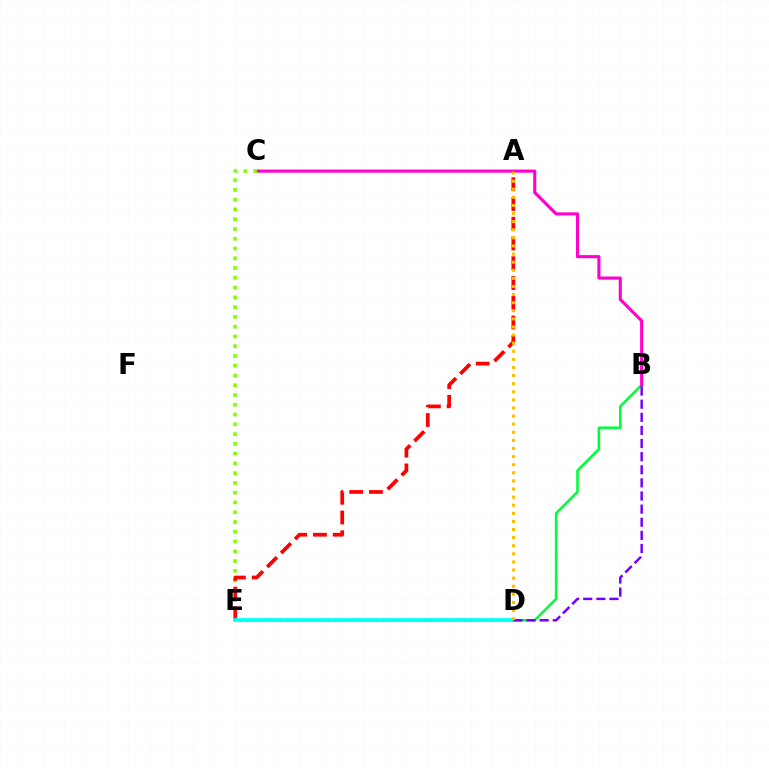{('D', 'E'): [{'color': '#004bff', 'line_style': 'dotted', 'thickness': 1.84}, {'color': '#00fff6', 'line_style': 'solid', 'thickness': 2.71}], ('B', 'D'): [{'color': '#00ff39', 'line_style': 'solid', 'thickness': 1.86}, {'color': '#7200ff', 'line_style': 'dashed', 'thickness': 1.78}], ('B', 'C'): [{'color': '#ff00cf', 'line_style': 'solid', 'thickness': 2.23}], ('C', 'E'): [{'color': '#84ff00', 'line_style': 'dotted', 'thickness': 2.65}], ('A', 'E'): [{'color': '#ff0000', 'line_style': 'dashed', 'thickness': 2.68}], ('A', 'D'): [{'color': '#ffbd00', 'line_style': 'dotted', 'thickness': 2.2}]}